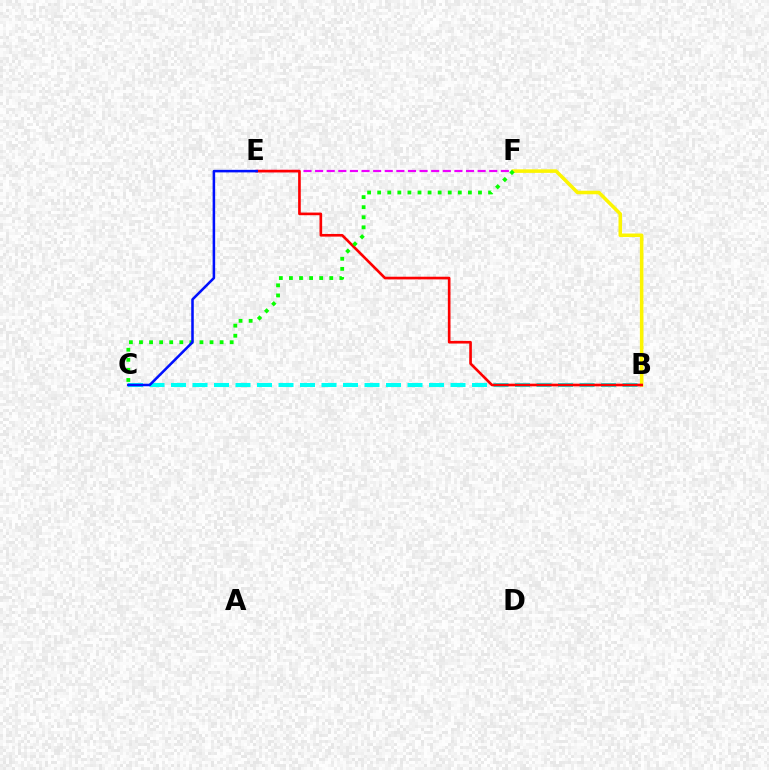{('B', 'C'): [{'color': '#00fff6', 'line_style': 'dashed', 'thickness': 2.92}], ('E', 'F'): [{'color': '#ee00ff', 'line_style': 'dashed', 'thickness': 1.58}], ('B', 'F'): [{'color': '#fcf500', 'line_style': 'solid', 'thickness': 2.55}], ('B', 'E'): [{'color': '#ff0000', 'line_style': 'solid', 'thickness': 1.91}], ('C', 'F'): [{'color': '#08ff00', 'line_style': 'dotted', 'thickness': 2.74}], ('C', 'E'): [{'color': '#0010ff', 'line_style': 'solid', 'thickness': 1.83}]}